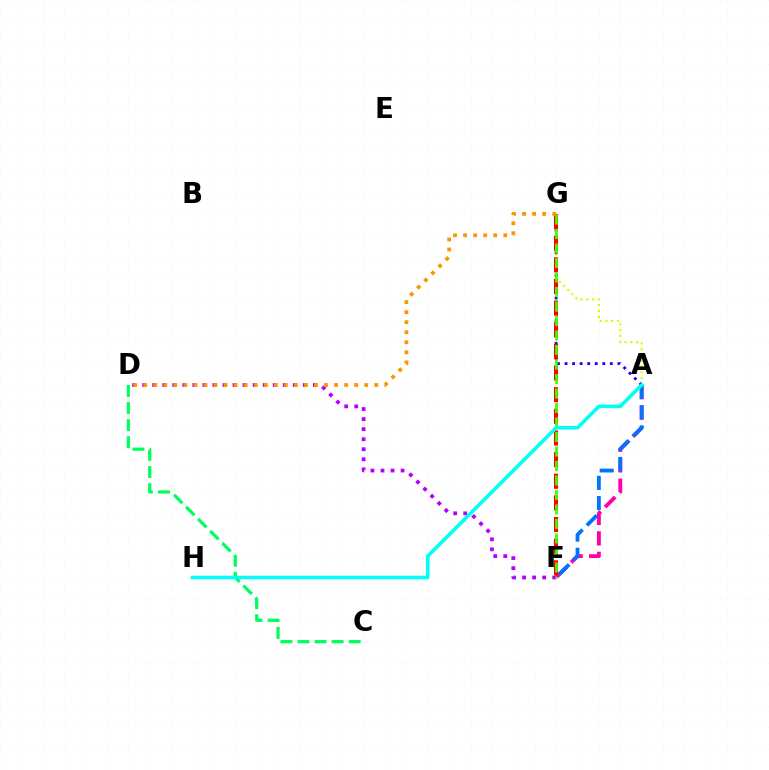{('D', 'F'): [{'color': '#b900ff', 'line_style': 'dotted', 'thickness': 2.73}], ('A', 'G'): [{'color': '#d1ff00', 'line_style': 'dotted', 'thickness': 1.57}, {'color': '#2500ff', 'line_style': 'dotted', 'thickness': 2.05}], ('A', 'F'): [{'color': '#ff00ac', 'line_style': 'dashed', 'thickness': 2.78}, {'color': '#0074ff', 'line_style': 'dashed', 'thickness': 2.74}], ('F', 'G'): [{'color': '#ff0000', 'line_style': 'dashed', 'thickness': 2.94}, {'color': '#3dff00', 'line_style': 'dashed', 'thickness': 1.97}], ('C', 'D'): [{'color': '#00ff5c', 'line_style': 'dashed', 'thickness': 2.32}], ('D', 'G'): [{'color': '#ff9400', 'line_style': 'dotted', 'thickness': 2.73}], ('A', 'H'): [{'color': '#00fff6', 'line_style': 'solid', 'thickness': 2.57}]}